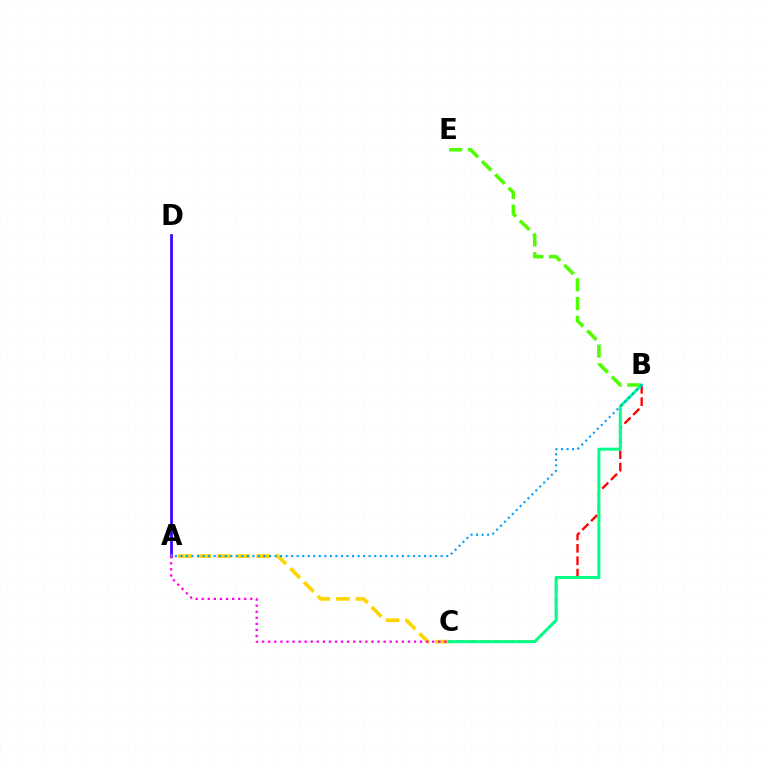{('B', 'E'): [{'color': '#4fff00', 'line_style': 'dashed', 'thickness': 2.55}], ('B', 'C'): [{'color': '#ff0000', 'line_style': 'dashed', 'thickness': 1.68}, {'color': '#00ff86', 'line_style': 'solid', 'thickness': 2.15}], ('A', 'D'): [{'color': '#3700ff', 'line_style': 'solid', 'thickness': 1.95}], ('A', 'C'): [{'color': '#ffd500', 'line_style': 'dashed', 'thickness': 2.65}, {'color': '#ff00ed', 'line_style': 'dotted', 'thickness': 1.65}], ('A', 'B'): [{'color': '#009eff', 'line_style': 'dotted', 'thickness': 1.5}]}